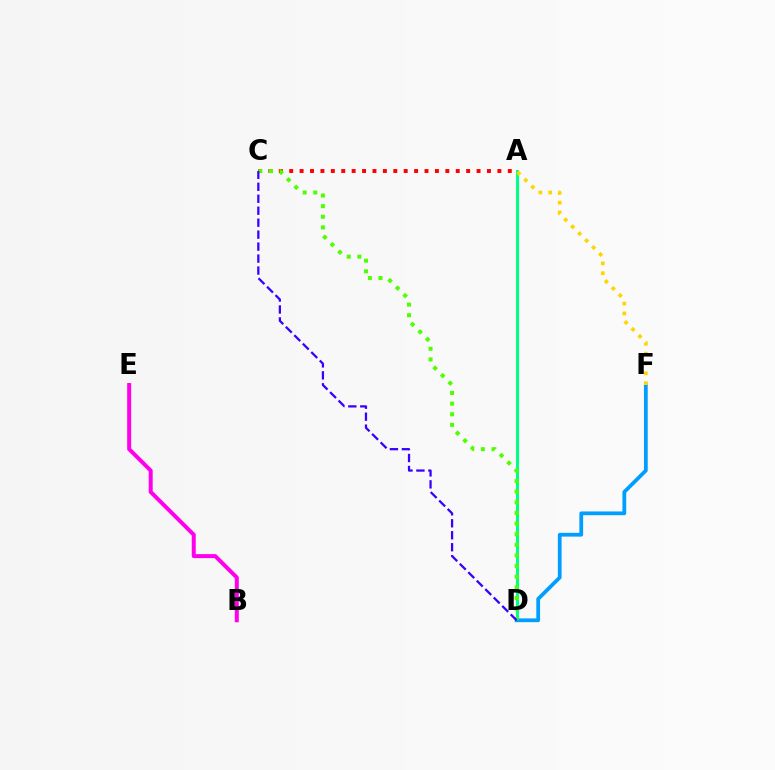{('A', 'D'): [{'color': '#00ff86', 'line_style': 'solid', 'thickness': 2.22}], ('B', 'E'): [{'color': '#ff00ed', 'line_style': 'solid', 'thickness': 2.87}], ('A', 'C'): [{'color': '#ff0000', 'line_style': 'dotted', 'thickness': 2.83}], ('D', 'F'): [{'color': '#009eff', 'line_style': 'solid', 'thickness': 2.71}], ('C', 'D'): [{'color': '#4fff00', 'line_style': 'dotted', 'thickness': 2.89}, {'color': '#3700ff', 'line_style': 'dashed', 'thickness': 1.63}], ('A', 'F'): [{'color': '#ffd500', 'line_style': 'dotted', 'thickness': 2.67}]}